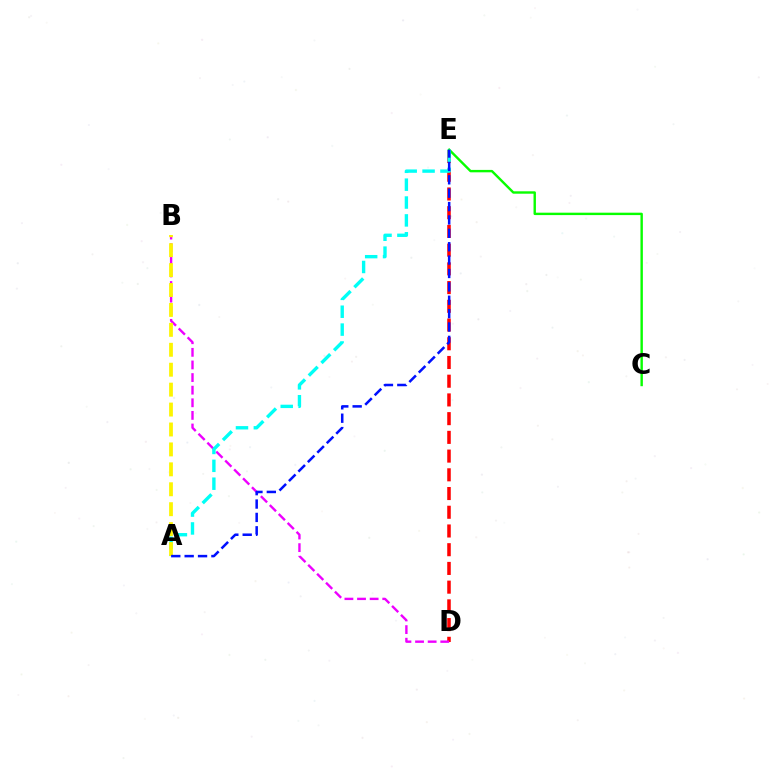{('D', 'E'): [{'color': '#ff0000', 'line_style': 'dashed', 'thickness': 2.54}], ('B', 'D'): [{'color': '#ee00ff', 'line_style': 'dashed', 'thickness': 1.71}], ('C', 'E'): [{'color': '#08ff00', 'line_style': 'solid', 'thickness': 1.73}], ('A', 'E'): [{'color': '#00fff6', 'line_style': 'dashed', 'thickness': 2.43}, {'color': '#0010ff', 'line_style': 'dashed', 'thickness': 1.82}], ('A', 'B'): [{'color': '#fcf500', 'line_style': 'dashed', 'thickness': 2.71}]}